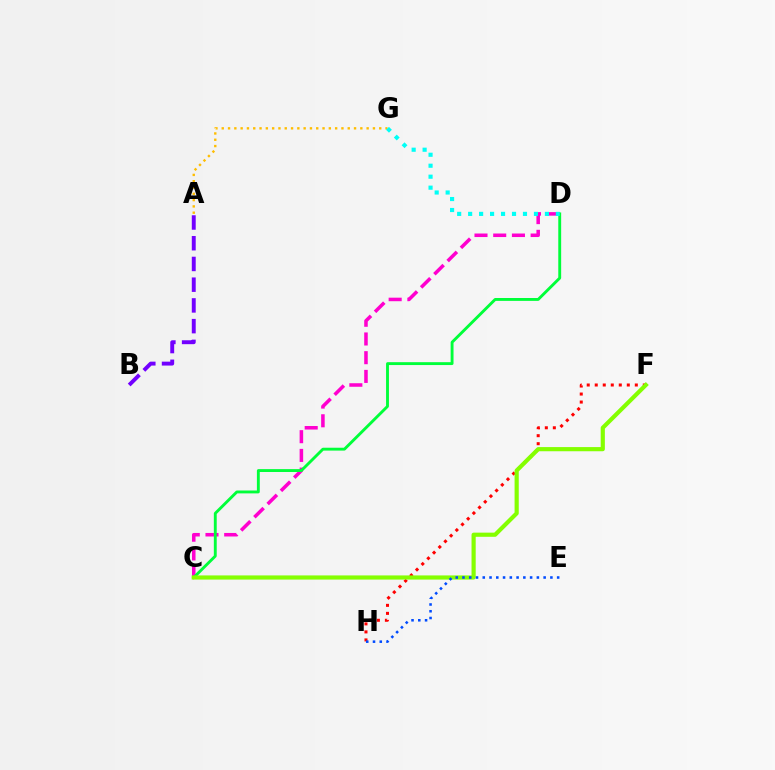{('C', 'D'): [{'color': '#ff00cf', 'line_style': 'dashed', 'thickness': 2.54}, {'color': '#00ff39', 'line_style': 'solid', 'thickness': 2.07}], ('F', 'H'): [{'color': '#ff0000', 'line_style': 'dotted', 'thickness': 2.18}], ('A', 'G'): [{'color': '#ffbd00', 'line_style': 'dotted', 'thickness': 1.71}], ('D', 'G'): [{'color': '#00fff6', 'line_style': 'dotted', 'thickness': 2.98}], ('C', 'F'): [{'color': '#84ff00', 'line_style': 'solid', 'thickness': 3.0}], ('A', 'B'): [{'color': '#7200ff', 'line_style': 'dashed', 'thickness': 2.82}], ('E', 'H'): [{'color': '#004bff', 'line_style': 'dotted', 'thickness': 1.84}]}